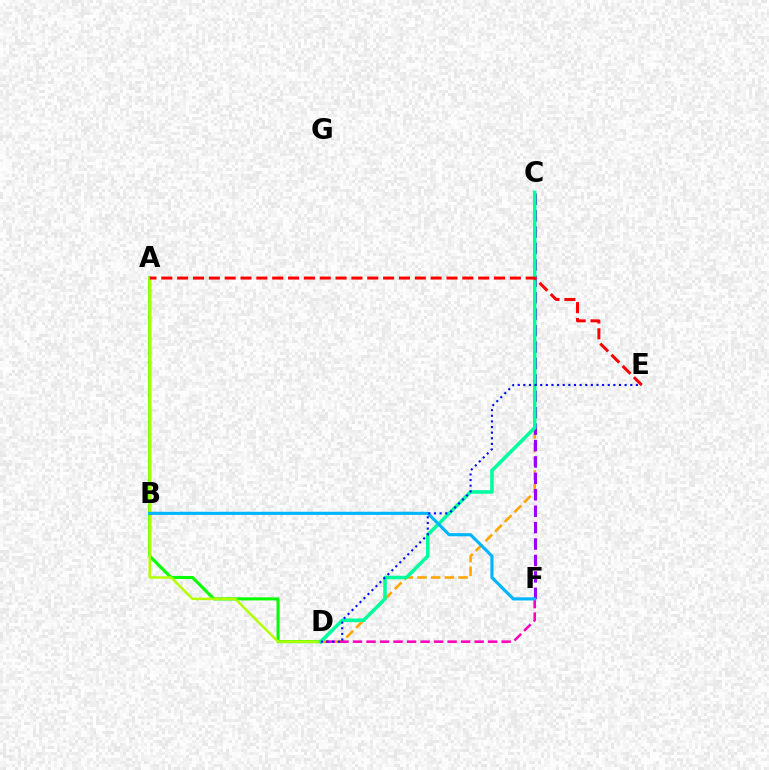{('C', 'D'): [{'color': '#ffa500', 'line_style': 'dashed', 'thickness': 1.86}, {'color': '#00ff9d', 'line_style': 'solid', 'thickness': 2.56}], ('A', 'D'): [{'color': '#08ff00', 'line_style': 'solid', 'thickness': 2.21}, {'color': '#b3ff00', 'line_style': 'solid', 'thickness': 1.8}], ('D', 'F'): [{'color': '#ff00bd', 'line_style': 'dashed', 'thickness': 1.84}], ('C', 'F'): [{'color': '#9b00ff', 'line_style': 'dashed', 'thickness': 2.23}], ('A', 'E'): [{'color': '#ff0000', 'line_style': 'dashed', 'thickness': 2.15}], ('B', 'F'): [{'color': '#00b5ff', 'line_style': 'solid', 'thickness': 2.25}], ('D', 'E'): [{'color': '#0010ff', 'line_style': 'dotted', 'thickness': 1.53}]}